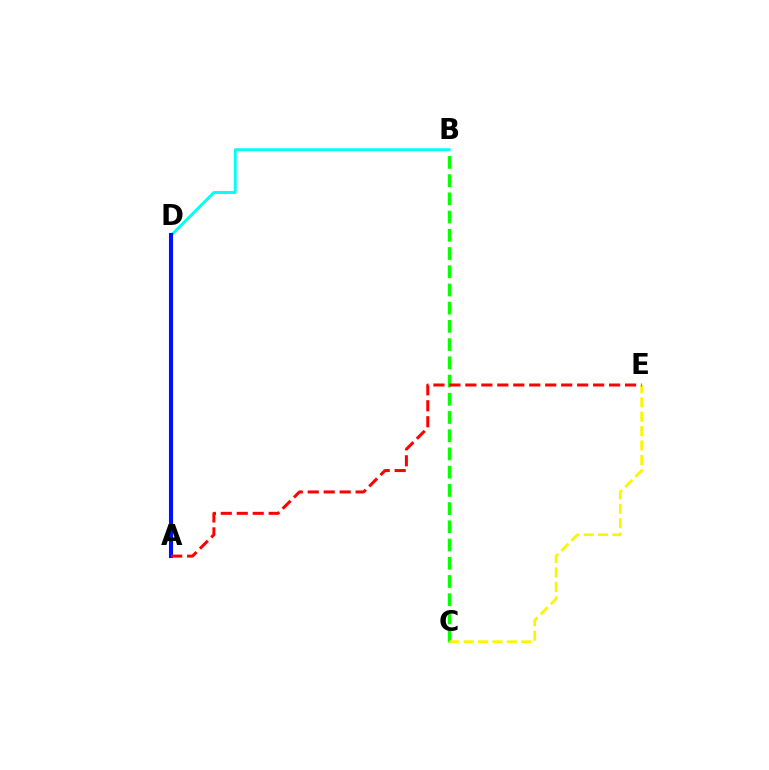{('A', 'D'): [{'color': '#ee00ff', 'line_style': 'solid', 'thickness': 2.82}, {'color': '#0010ff', 'line_style': 'solid', 'thickness': 2.94}], ('B', 'C'): [{'color': '#08ff00', 'line_style': 'dashed', 'thickness': 2.48}], ('C', 'E'): [{'color': '#fcf500', 'line_style': 'dashed', 'thickness': 1.96}], ('B', 'D'): [{'color': '#00fff6', 'line_style': 'solid', 'thickness': 2.09}], ('A', 'E'): [{'color': '#ff0000', 'line_style': 'dashed', 'thickness': 2.17}]}